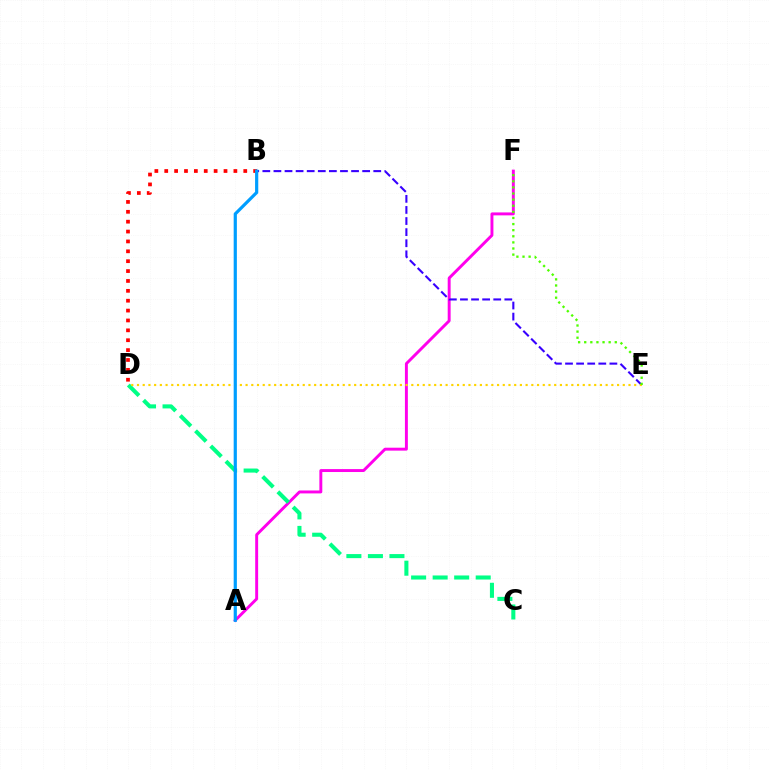{('A', 'F'): [{'color': '#ff00ed', 'line_style': 'solid', 'thickness': 2.11}], ('C', 'D'): [{'color': '#00ff86', 'line_style': 'dashed', 'thickness': 2.93}], ('B', 'E'): [{'color': '#3700ff', 'line_style': 'dashed', 'thickness': 1.51}], ('D', 'E'): [{'color': '#ffd500', 'line_style': 'dotted', 'thickness': 1.55}], ('B', 'D'): [{'color': '#ff0000', 'line_style': 'dotted', 'thickness': 2.68}], ('E', 'F'): [{'color': '#4fff00', 'line_style': 'dotted', 'thickness': 1.66}], ('A', 'B'): [{'color': '#009eff', 'line_style': 'solid', 'thickness': 2.3}]}